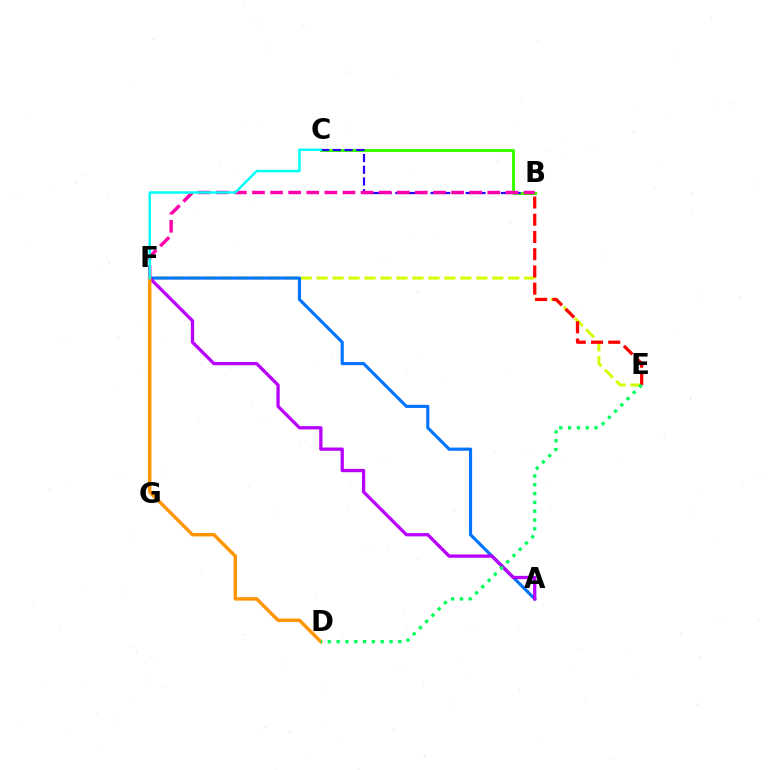{('E', 'F'): [{'color': '#d1ff00', 'line_style': 'dashed', 'thickness': 2.17}], ('A', 'F'): [{'color': '#0074ff', 'line_style': 'solid', 'thickness': 2.25}, {'color': '#b900ff', 'line_style': 'solid', 'thickness': 2.36}], ('B', 'C'): [{'color': '#3dff00', 'line_style': 'solid', 'thickness': 2.17}, {'color': '#2500ff', 'line_style': 'dashed', 'thickness': 1.59}], ('B', 'E'): [{'color': '#ff0000', 'line_style': 'dashed', 'thickness': 2.34}], ('B', 'F'): [{'color': '#ff00ac', 'line_style': 'dashed', 'thickness': 2.46}], ('D', 'F'): [{'color': '#ff9400', 'line_style': 'solid', 'thickness': 2.45}], ('C', 'F'): [{'color': '#00fff6', 'line_style': 'solid', 'thickness': 1.78}], ('D', 'E'): [{'color': '#00ff5c', 'line_style': 'dotted', 'thickness': 2.39}]}